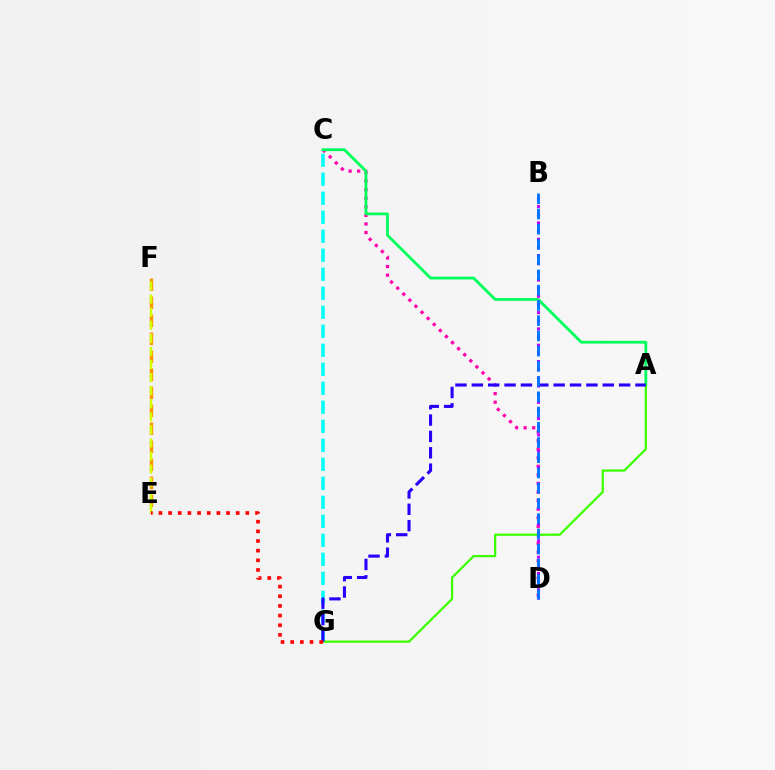{('C', 'G'): [{'color': '#00fff6', 'line_style': 'dashed', 'thickness': 2.58}], ('E', 'F'): [{'color': '#ff9400', 'line_style': 'dashed', 'thickness': 2.45}, {'color': '#d1ff00', 'line_style': 'dashed', 'thickness': 1.78}], ('C', 'D'): [{'color': '#ff00ac', 'line_style': 'dotted', 'thickness': 2.33}], ('A', 'C'): [{'color': '#00ff5c', 'line_style': 'solid', 'thickness': 2.03}], ('B', 'D'): [{'color': '#b900ff', 'line_style': 'dotted', 'thickness': 2.22}, {'color': '#0074ff', 'line_style': 'dashed', 'thickness': 2.07}], ('A', 'G'): [{'color': '#3dff00', 'line_style': 'solid', 'thickness': 1.63}, {'color': '#2500ff', 'line_style': 'dashed', 'thickness': 2.22}], ('E', 'G'): [{'color': '#ff0000', 'line_style': 'dotted', 'thickness': 2.62}]}